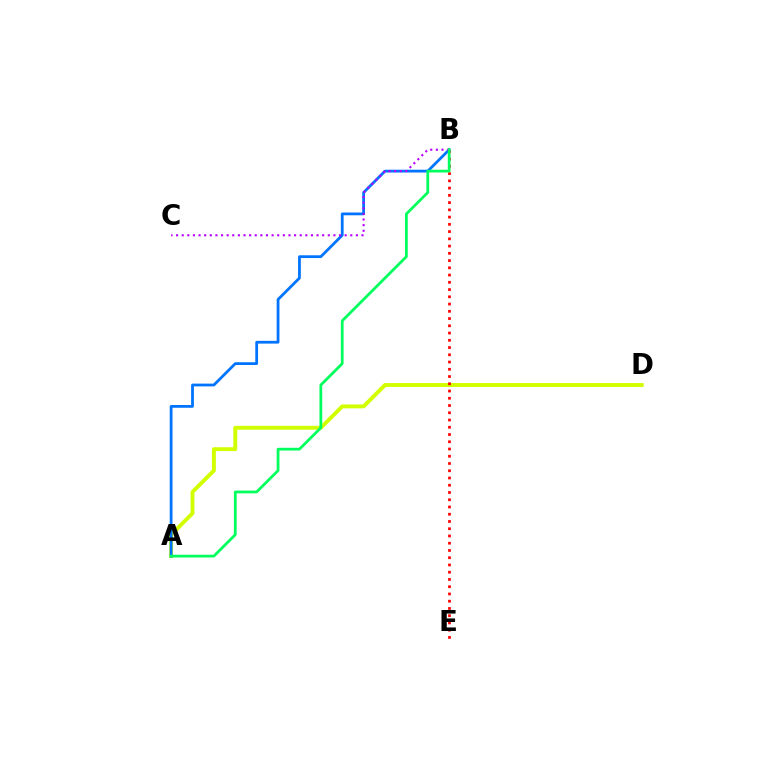{('A', 'D'): [{'color': '#d1ff00', 'line_style': 'solid', 'thickness': 2.81}], ('B', 'E'): [{'color': '#ff0000', 'line_style': 'dotted', 'thickness': 1.97}], ('A', 'B'): [{'color': '#0074ff', 'line_style': 'solid', 'thickness': 2.0}, {'color': '#00ff5c', 'line_style': 'solid', 'thickness': 1.98}], ('B', 'C'): [{'color': '#b900ff', 'line_style': 'dotted', 'thickness': 1.53}]}